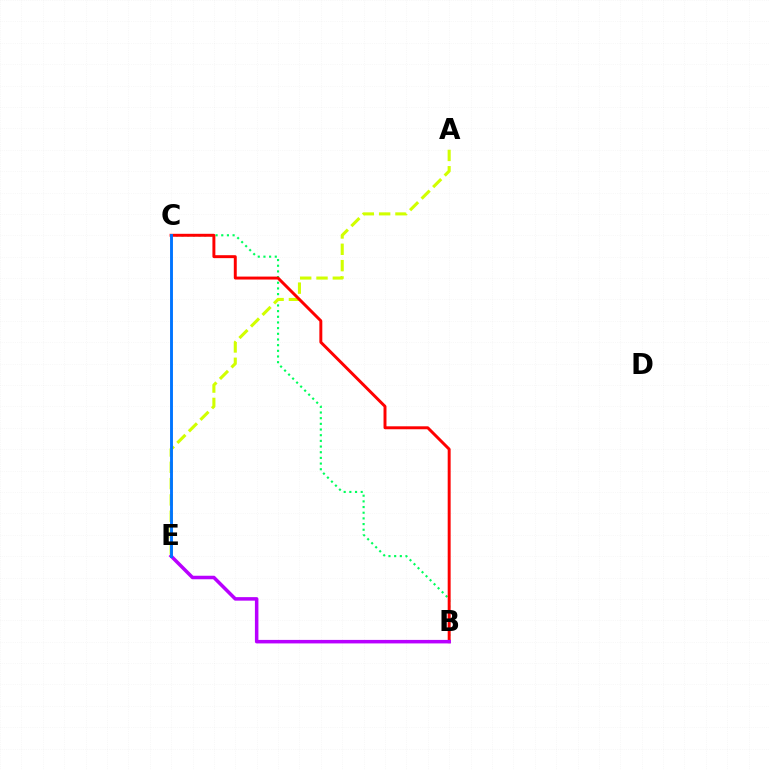{('B', 'C'): [{'color': '#00ff5c', 'line_style': 'dotted', 'thickness': 1.54}, {'color': '#ff0000', 'line_style': 'solid', 'thickness': 2.12}], ('A', 'E'): [{'color': '#d1ff00', 'line_style': 'dashed', 'thickness': 2.22}], ('B', 'E'): [{'color': '#b900ff', 'line_style': 'solid', 'thickness': 2.53}], ('C', 'E'): [{'color': '#0074ff', 'line_style': 'solid', 'thickness': 2.08}]}